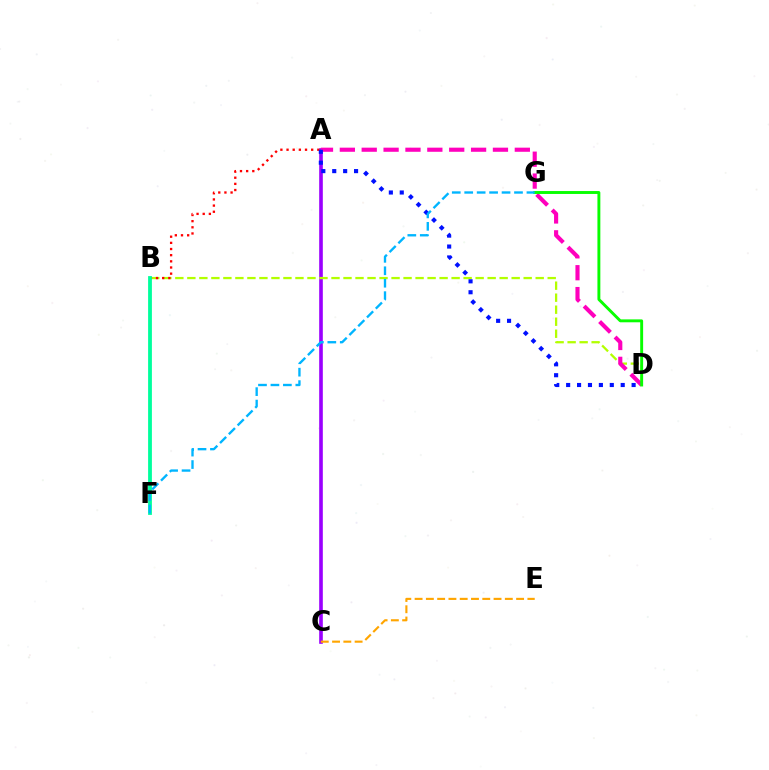{('A', 'C'): [{'color': '#9b00ff', 'line_style': 'solid', 'thickness': 2.62}], ('B', 'D'): [{'color': '#b3ff00', 'line_style': 'dashed', 'thickness': 1.63}], ('A', 'B'): [{'color': '#ff0000', 'line_style': 'dotted', 'thickness': 1.67}], ('A', 'D'): [{'color': '#ff00bd', 'line_style': 'dashed', 'thickness': 2.97}, {'color': '#0010ff', 'line_style': 'dotted', 'thickness': 2.96}], ('C', 'E'): [{'color': '#ffa500', 'line_style': 'dashed', 'thickness': 1.53}], ('D', 'G'): [{'color': '#08ff00', 'line_style': 'solid', 'thickness': 2.1}], ('B', 'F'): [{'color': '#00ff9d', 'line_style': 'solid', 'thickness': 2.73}], ('F', 'G'): [{'color': '#00b5ff', 'line_style': 'dashed', 'thickness': 1.69}]}